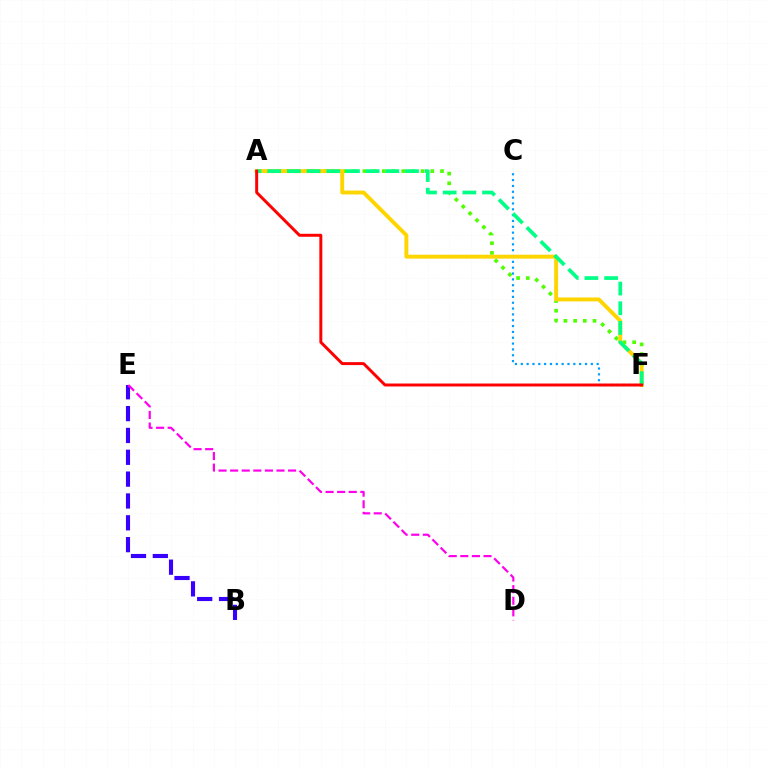{('A', 'F'): [{'color': '#4fff00', 'line_style': 'dotted', 'thickness': 2.63}, {'color': '#ffd500', 'line_style': 'solid', 'thickness': 2.81}, {'color': '#00ff86', 'line_style': 'dashed', 'thickness': 2.67}, {'color': '#ff0000', 'line_style': 'solid', 'thickness': 2.13}], ('C', 'F'): [{'color': '#009eff', 'line_style': 'dotted', 'thickness': 1.59}], ('B', 'E'): [{'color': '#3700ff', 'line_style': 'dashed', 'thickness': 2.97}], ('D', 'E'): [{'color': '#ff00ed', 'line_style': 'dashed', 'thickness': 1.57}]}